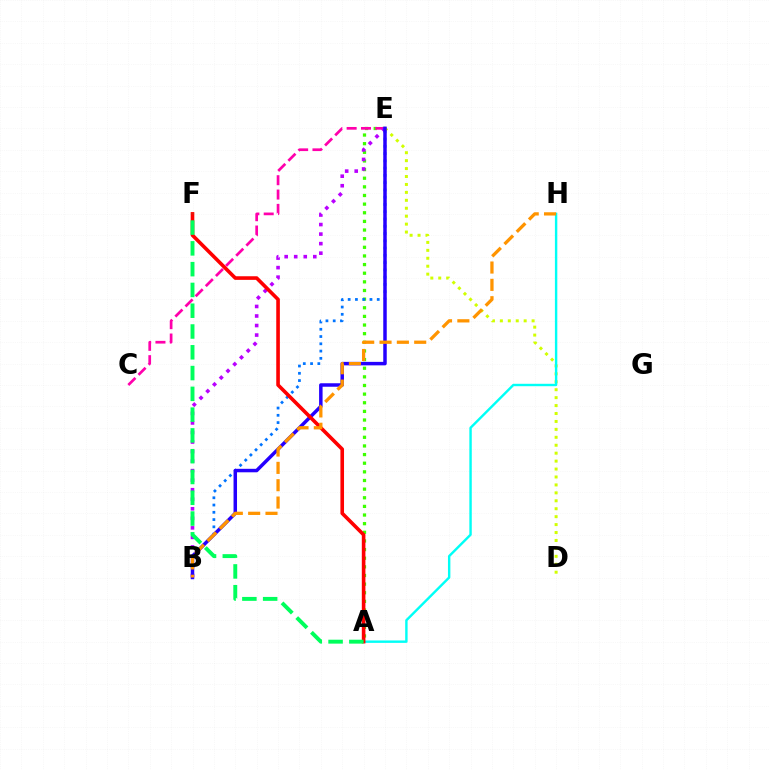{('D', 'E'): [{'color': '#d1ff00', 'line_style': 'dotted', 'thickness': 2.16}], ('A', 'E'): [{'color': '#3dff00', 'line_style': 'dotted', 'thickness': 2.35}], ('C', 'E'): [{'color': '#ff00ac', 'line_style': 'dashed', 'thickness': 1.95}], ('B', 'E'): [{'color': '#b900ff', 'line_style': 'dotted', 'thickness': 2.59}, {'color': '#0074ff', 'line_style': 'dotted', 'thickness': 1.97}, {'color': '#2500ff', 'line_style': 'solid', 'thickness': 2.51}], ('A', 'H'): [{'color': '#00fff6', 'line_style': 'solid', 'thickness': 1.74}], ('A', 'F'): [{'color': '#ff0000', 'line_style': 'solid', 'thickness': 2.6}, {'color': '#00ff5c', 'line_style': 'dashed', 'thickness': 2.82}], ('B', 'H'): [{'color': '#ff9400', 'line_style': 'dashed', 'thickness': 2.36}]}